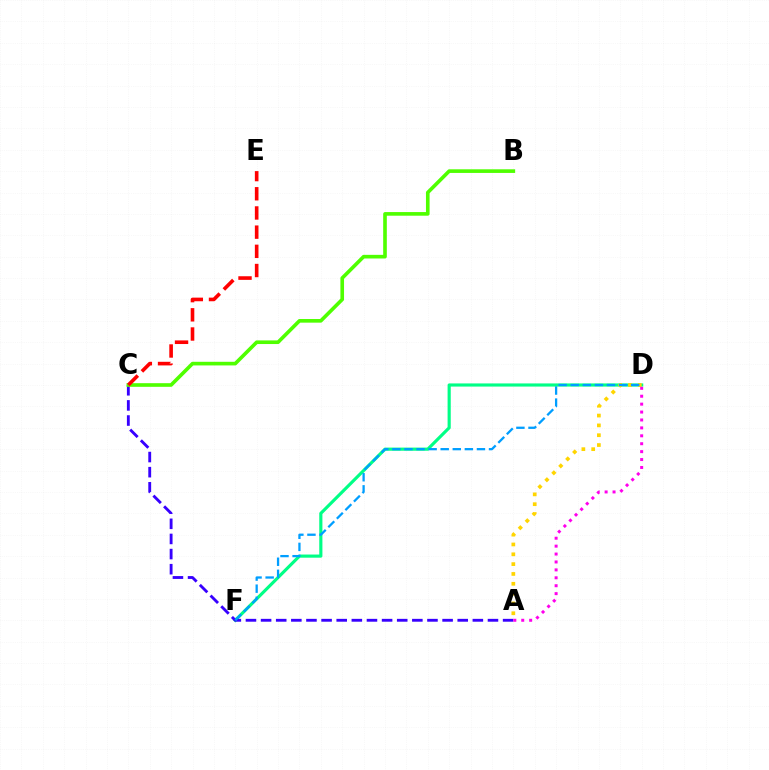{('D', 'F'): [{'color': '#00ff86', 'line_style': 'solid', 'thickness': 2.27}, {'color': '#009eff', 'line_style': 'dashed', 'thickness': 1.64}], ('A', 'D'): [{'color': '#ffd500', 'line_style': 'dotted', 'thickness': 2.67}, {'color': '#ff00ed', 'line_style': 'dotted', 'thickness': 2.15}], ('A', 'C'): [{'color': '#3700ff', 'line_style': 'dashed', 'thickness': 2.05}], ('B', 'C'): [{'color': '#4fff00', 'line_style': 'solid', 'thickness': 2.62}], ('C', 'E'): [{'color': '#ff0000', 'line_style': 'dashed', 'thickness': 2.61}]}